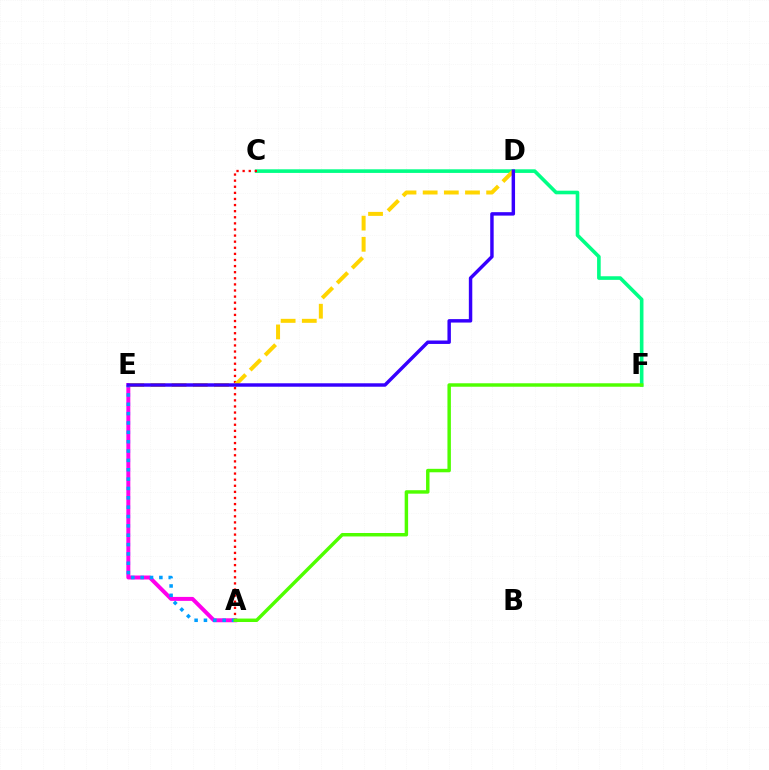{('C', 'F'): [{'color': '#00ff86', 'line_style': 'solid', 'thickness': 2.6}], ('A', 'C'): [{'color': '#ff0000', 'line_style': 'dotted', 'thickness': 1.66}], ('A', 'E'): [{'color': '#ff00ed', 'line_style': 'solid', 'thickness': 2.85}, {'color': '#009eff', 'line_style': 'dotted', 'thickness': 2.54}], ('A', 'F'): [{'color': '#4fff00', 'line_style': 'solid', 'thickness': 2.49}], ('D', 'E'): [{'color': '#ffd500', 'line_style': 'dashed', 'thickness': 2.87}, {'color': '#3700ff', 'line_style': 'solid', 'thickness': 2.48}]}